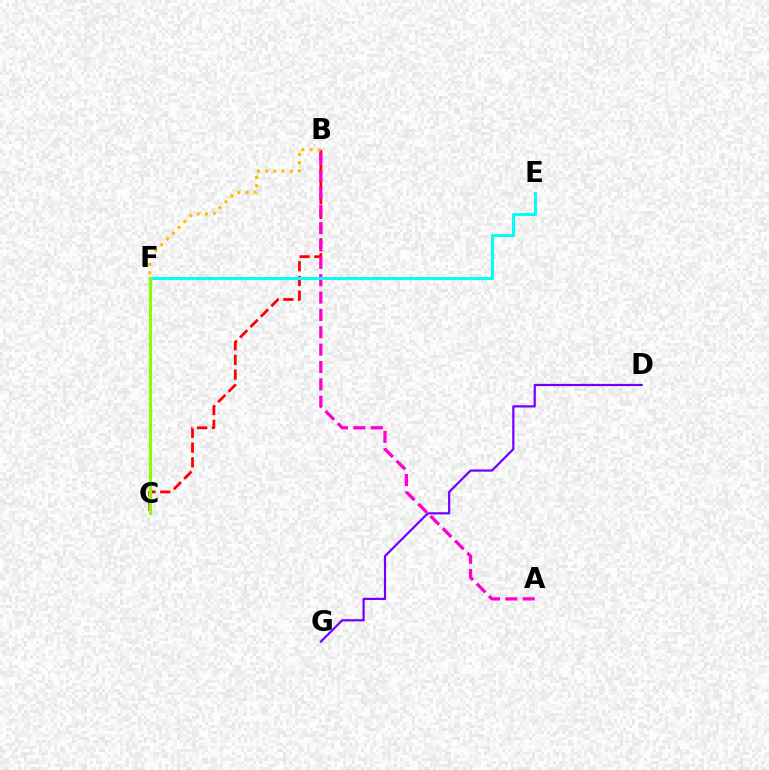{('C', 'F'): [{'color': '#00ff39', 'line_style': 'solid', 'thickness': 1.99}, {'color': '#004bff', 'line_style': 'dashed', 'thickness': 1.93}, {'color': '#84ff00', 'line_style': 'solid', 'thickness': 2.19}], ('B', 'C'): [{'color': '#ff0000', 'line_style': 'dashed', 'thickness': 2.0}], ('A', 'B'): [{'color': '#ff00cf', 'line_style': 'dashed', 'thickness': 2.36}], ('B', 'F'): [{'color': '#ffbd00', 'line_style': 'dotted', 'thickness': 2.23}], ('D', 'G'): [{'color': '#7200ff', 'line_style': 'solid', 'thickness': 1.59}], ('E', 'F'): [{'color': '#00fff6', 'line_style': 'solid', 'thickness': 2.18}]}